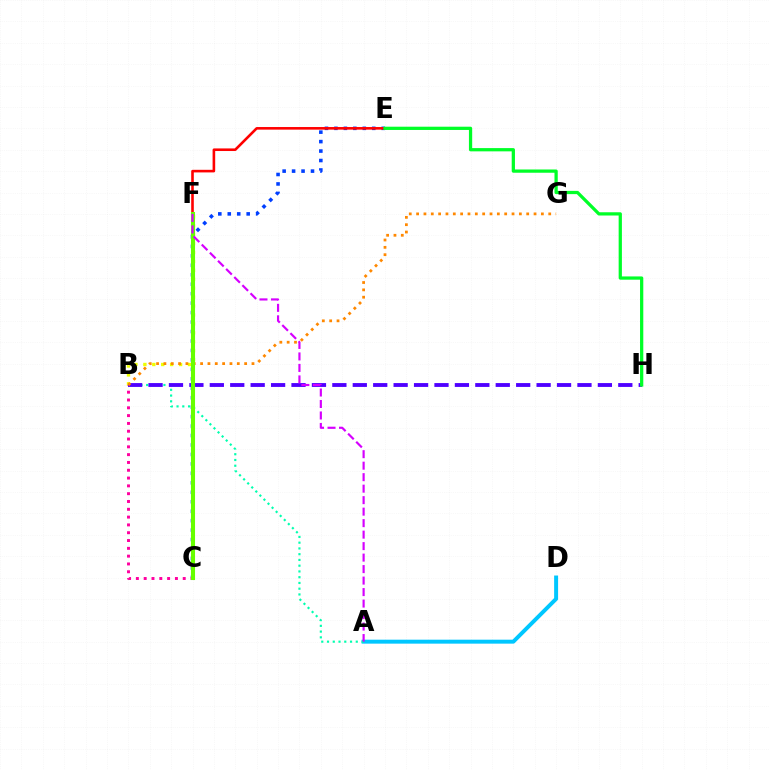{('A', 'D'): [{'color': '#00c7ff', 'line_style': 'solid', 'thickness': 2.85}], ('C', 'E'): [{'color': '#003fff', 'line_style': 'dotted', 'thickness': 2.57}], ('A', 'B'): [{'color': '#00ffaf', 'line_style': 'dotted', 'thickness': 1.56}], ('B', 'F'): [{'color': '#eeff00', 'line_style': 'dotted', 'thickness': 2.42}], ('E', 'F'): [{'color': '#ff0000', 'line_style': 'solid', 'thickness': 1.87}], ('B', 'H'): [{'color': '#4f00ff', 'line_style': 'dashed', 'thickness': 2.77}], ('E', 'H'): [{'color': '#00ff27', 'line_style': 'solid', 'thickness': 2.34}], ('B', 'C'): [{'color': '#ff00a0', 'line_style': 'dotted', 'thickness': 2.12}], ('B', 'G'): [{'color': '#ff8800', 'line_style': 'dotted', 'thickness': 1.99}], ('C', 'F'): [{'color': '#66ff00', 'line_style': 'solid', 'thickness': 2.94}], ('A', 'F'): [{'color': '#d600ff', 'line_style': 'dashed', 'thickness': 1.56}]}